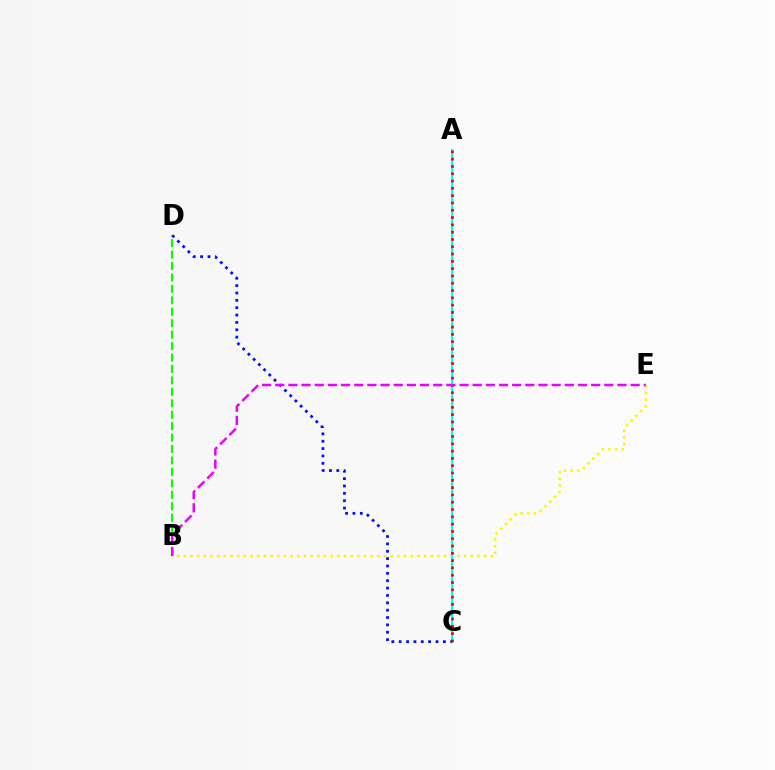{('B', 'E'): [{'color': '#fcf500', 'line_style': 'dotted', 'thickness': 1.81}, {'color': '#ee00ff', 'line_style': 'dashed', 'thickness': 1.79}], ('B', 'D'): [{'color': '#08ff00', 'line_style': 'dashed', 'thickness': 1.55}], ('A', 'C'): [{'color': '#00fff6', 'line_style': 'solid', 'thickness': 1.51}, {'color': '#ff0000', 'line_style': 'dotted', 'thickness': 1.98}], ('C', 'D'): [{'color': '#0010ff', 'line_style': 'dotted', 'thickness': 2.0}]}